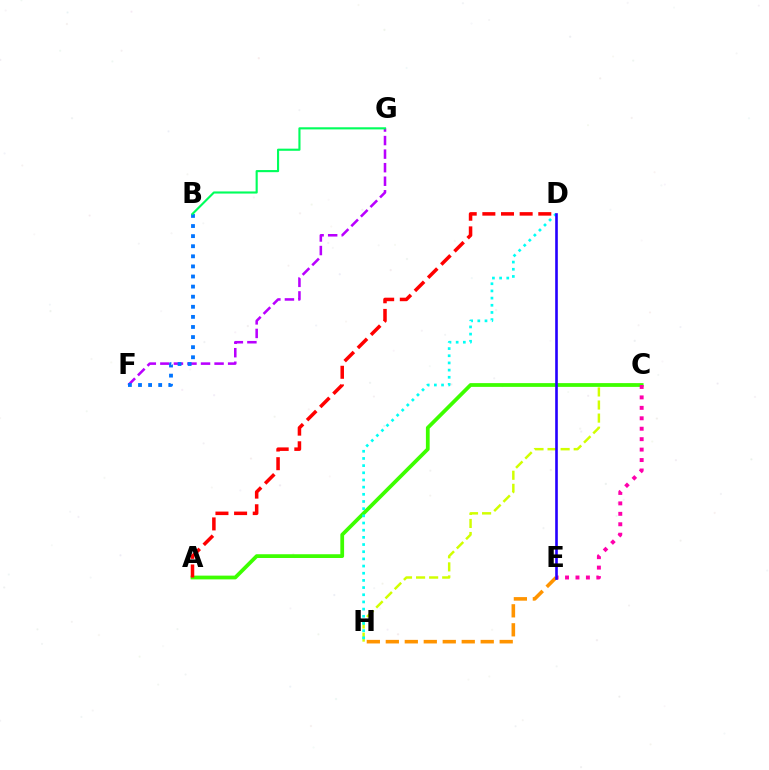{('E', 'H'): [{'color': '#ff9400', 'line_style': 'dashed', 'thickness': 2.58}], ('F', 'G'): [{'color': '#b900ff', 'line_style': 'dashed', 'thickness': 1.84}], ('C', 'H'): [{'color': '#d1ff00', 'line_style': 'dashed', 'thickness': 1.78}], ('A', 'C'): [{'color': '#3dff00', 'line_style': 'solid', 'thickness': 2.7}], ('D', 'H'): [{'color': '#00fff6', 'line_style': 'dotted', 'thickness': 1.95}], ('C', 'E'): [{'color': '#ff00ac', 'line_style': 'dotted', 'thickness': 2.84}], ('D', 'E'): [{'color': '#2500ff', 'line_style': 'solid', 'thickness': 1.89}], ('A', 'D'): [{'color': '#ff0000', 'line_style': 'dashed', 'thickness': 2.53}], ('B', 'F'): [{'color': '#0074ff', 'line_style': 'dotted', 'thickness': 2.74}], ('B', 'G'): [{'color': '#00ff5c', 'line_style': 'solid', 'thickness': 1.53}]}